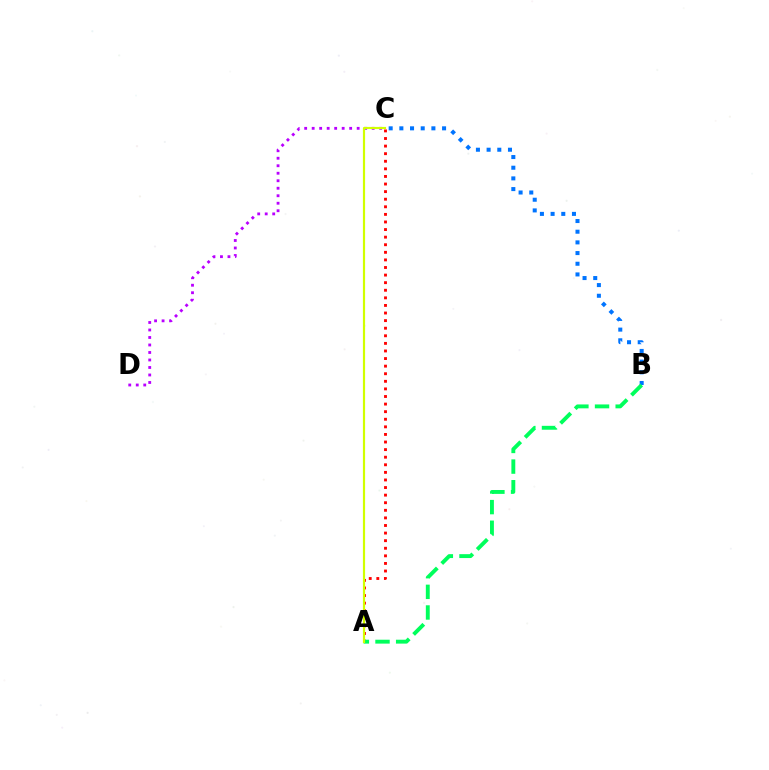{('C', 'D'): [{'color': '#b900ff', 'line_style': 'dotted', 'thickness': 2.04}], ('B', 'C'): [{'color': '#0074ff', 'line_style': 'dotted', 'thickness': 2.9}], ('A', 'C'): [{'color': '#ff0000', 'line_style': 'dotted', 'thickness': 2.06}, {'color': '#d1ff00', 'line_style': 'solid', 'thickness': 1.57}], ('A', 'B'): [{'color': '#00ff5c', 'line_style': 'dashed', 'thickness': 2.8}]}